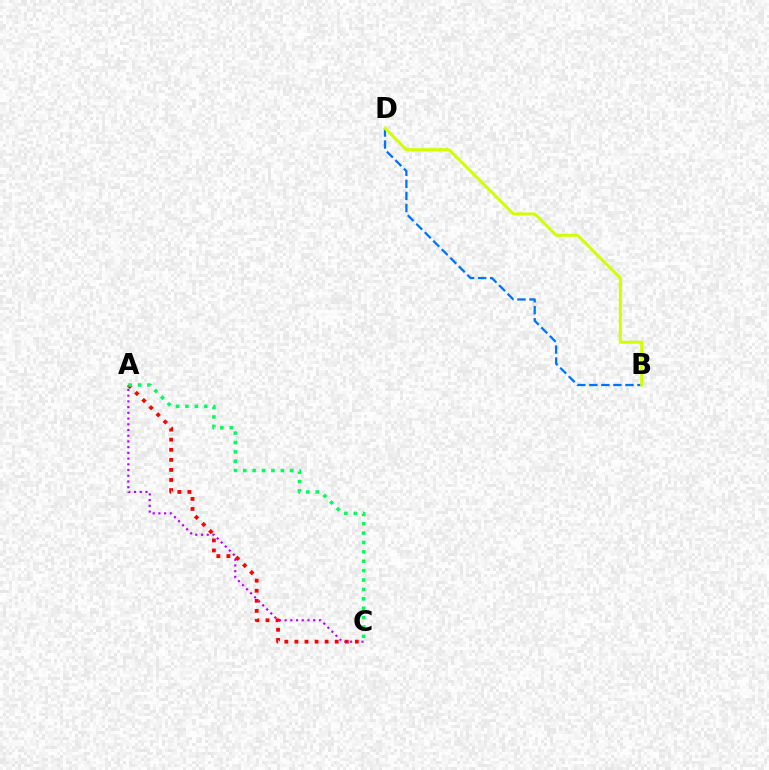{('A', 'C'): [{'color': '#b900ff', 'line_style': 'dotted', 'thickness': 1.55}, {'color': '#ff0000', 'line_style': 'dotted', 'thickness': 2.74}, {'color': '#00ff5c', 'line_style': 'dotted', 'thickness': 2.55}], ('B', 'D'): [{'color': '#0074ff', 'line_style': 'dashed', 'thickness': 1.64}, {'color': '#d1ff00', 'line_style': 'solid', 'thickness': 2.14}]}